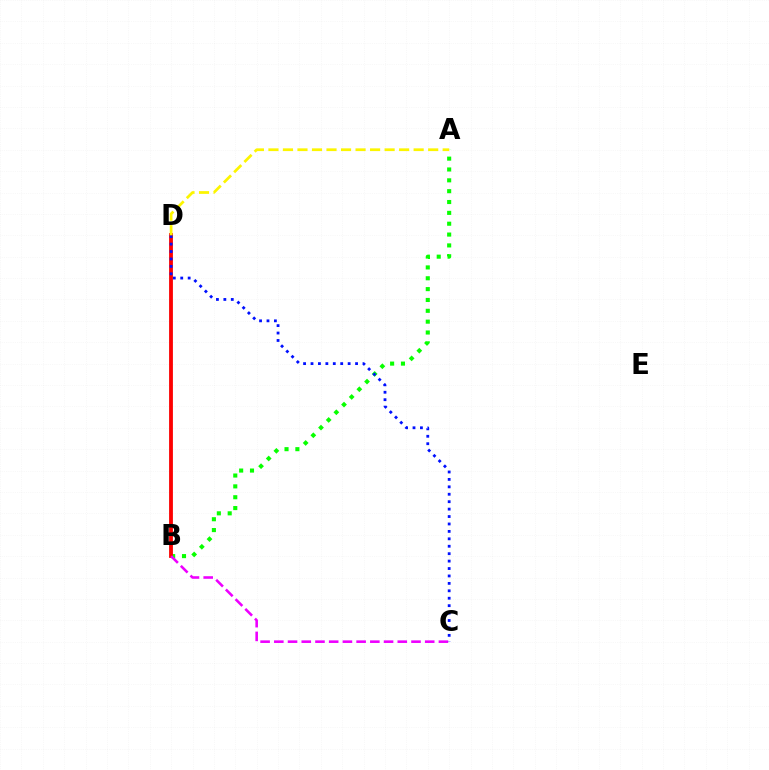{('B', 'D'): [{'color': '#00fff6', 'line_style': 'solid', 'thickness': 1.7}, {'color': '#ff0000', 'line_style': 'solid', 'thickness': 2.74}], ('A', 'B'): [{'color': '#08ff00', 'line_style': 'dotted', 'thickness': 2.95}], ('B', 'C'): [{'color': '#ee00ff', 'line_style': 'dashed', 'thickness': 1.86}], ('C', 'D'): [{'color': '#0010ff', 'line_style': 'dotted', 'thickness': 2.02}], ('A', 'D'): [{'color': '#fcf500', 'line_style': 'dashed', 'thickness': 1.97}]}